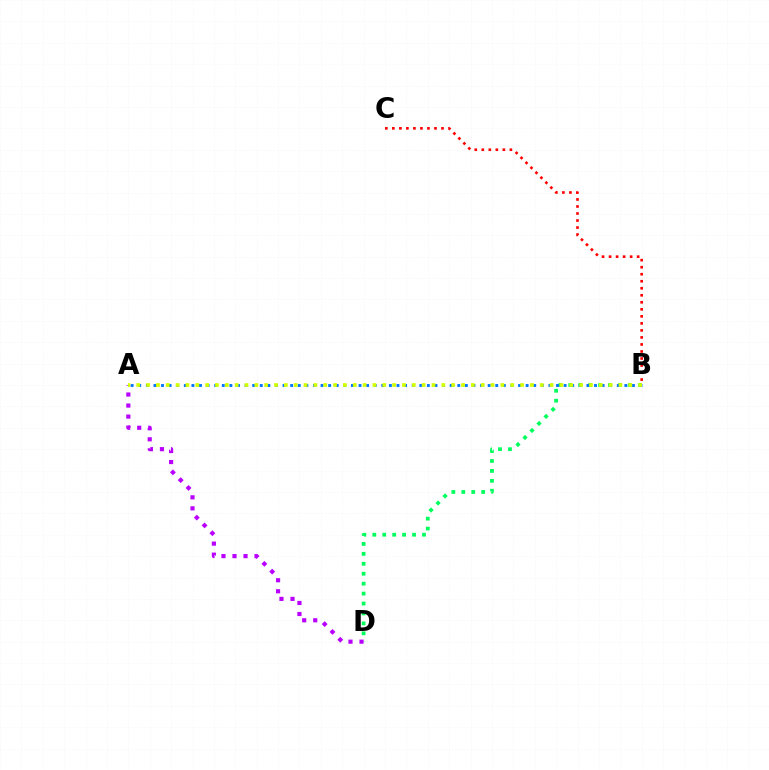{('B', 'D'): [{'color': '#00ff5c', 'line_style': 'dotted', 'thickness': 2.7}], ('A', 'D'): [{'color': '#b900ff', 'line_style': 'dotted', 'thickness': 3.0}], ('A', 'B'): [{'color': '#0074ff', 'line_style': 'dotted', 'thickness': 2.06}, {'color': '#d1ff00', 'line_style': 'dotted', 'thickness': 2.67}], ('B', 'C'): [{'color': '#ff0000', 'line_style': 'dotted', 'thickness': 1.91}]}